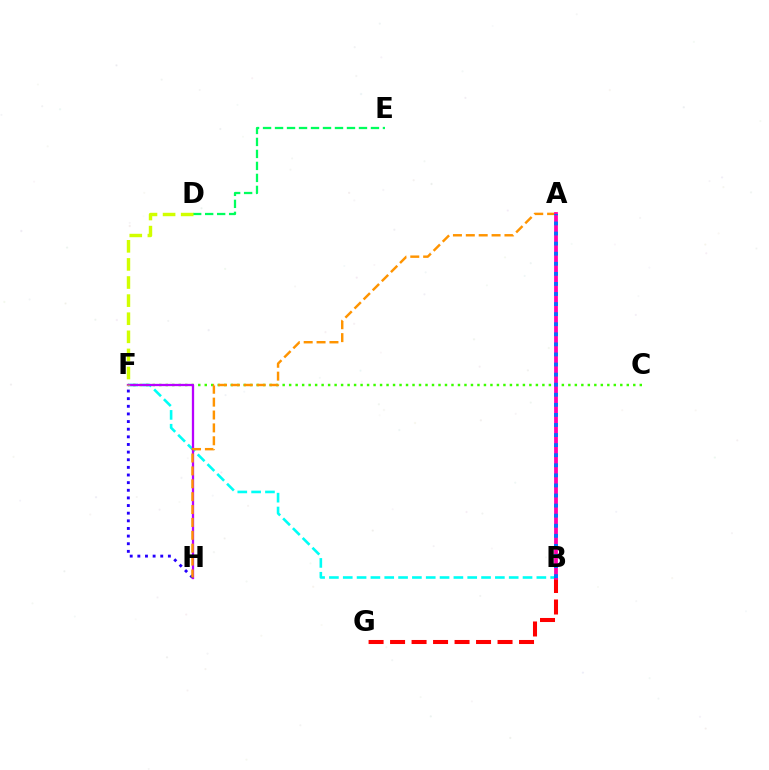{('B', 'F'): [{'color': '#00fff6', 'line_style': 'dashed', 'thickness': 1.88}], ('D', 'E'): [{'color': '#00ff5c', 'line_style': 'dashed', 'thickness': 1.63}], ('C', 'F'): [{'color': '#3dff00', 'line_style': 'dotted', 'thickness': 1.76}], ('B', 'G'): [{'color': '#ff0000', 'line_style': 'dashed', 'thickness': 2.92}], ('F', 'H'): [{'color': '#b900ff', 'line_style': 'solid', 'thickness': 1.65}, {'color': '#2500ff', 'line_style': 'dotted', 'thickness': 2.07}], ('D', 'F'): [{'color': '#d1ff00', 'line_style': 'dashed', 'thickness': 2.46}], ('A', 'H'): [{'color': '#ff9400', 'line_style': 'dashed', 'thickness': 1.75}], ('A', 'B'): [{'color': '#ff00ac', 'line_style': 'solid', 'thickness': 2.72}, {'color': '#0074ff', 'line_style': 'dotted', 'thickness': 2.74}]}